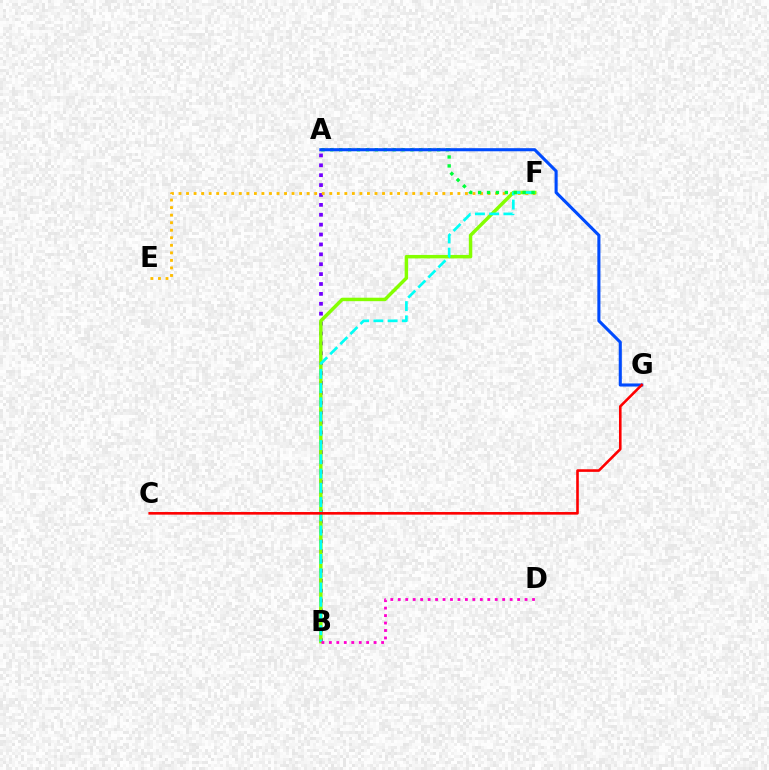{('A', 'B'): [{'color': '#7200ff', 'line_style': 'dotted', 'thickness': 2.69}], ('E', 'F'): [{'color': '#ffbd00', 'line_style': 'dotted', 'thickness': 2.05}], ('B', 'F'): [{'color': '#84ff00', 'line_style': 'solid', 'thickness': 2.49}, {'color': '#00fff6', 'line_style': 'dashed', 'thickness': 1.93}], ('A', 'F'): [{'color': '#00ff39', 'line_style': 'dotted', 'thickness': 2.42}], ('A', 'G'): [{'color': '#004bff', 'line_style': 'solid', 'thickness': 2.22}], ('C', 'G'): [{'color': '#ff0000', 'line_style': 'solid', 'thickness': 1.88}], ('B', 'D'): [{'color': '#ff00cf', 'line_style': 'dotted', 'thickness': 2.03}]}